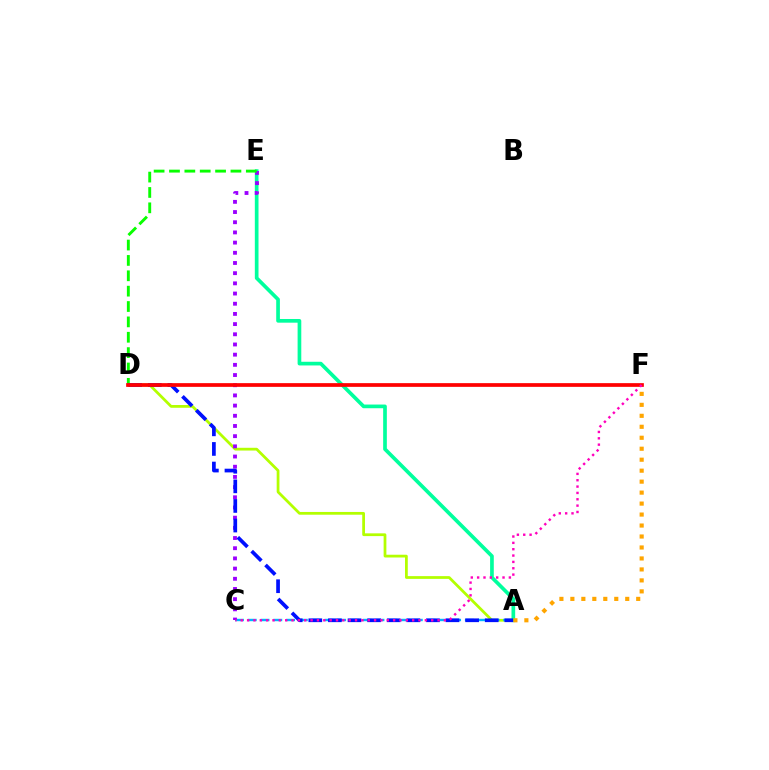{('A', 'D'): [{'color': '#b3ff00', 'line_style': 'solid', 'thickness': 1.99}, {'color': '#0010ff', 'line_style': 'dashed', 'thickness': 2.66}], ('A', 'E'): [{'color': '#00ff9d', 'line_style': 'solid', 'thickness': 2.65}], ('A', 'C'): [{'color': '#00b5ff', 'line_style': 'dashed', 'thickness': 1.74}], ('C', 'E'): [{'color': '#9b00ff', 'line_style': 'dotted', 'thickness': 2.77}], ('D', 'E'): [{'color': '#08ff00', 'line_style': 'dashed', 'thickness': 2.09}], ('D', 'F'): [{'color': '#ff0000', 'line_style': 'solid', 'thickness': 2.67}], ('C', 'F'): [{'color': '#ff00bd', 'line_style': 'dotted', 'thickness': 1.72}], ('A', 'F'): [{'color': '#ffa500', 'line_style': 'dotted', 'thickness': 2.98}]}